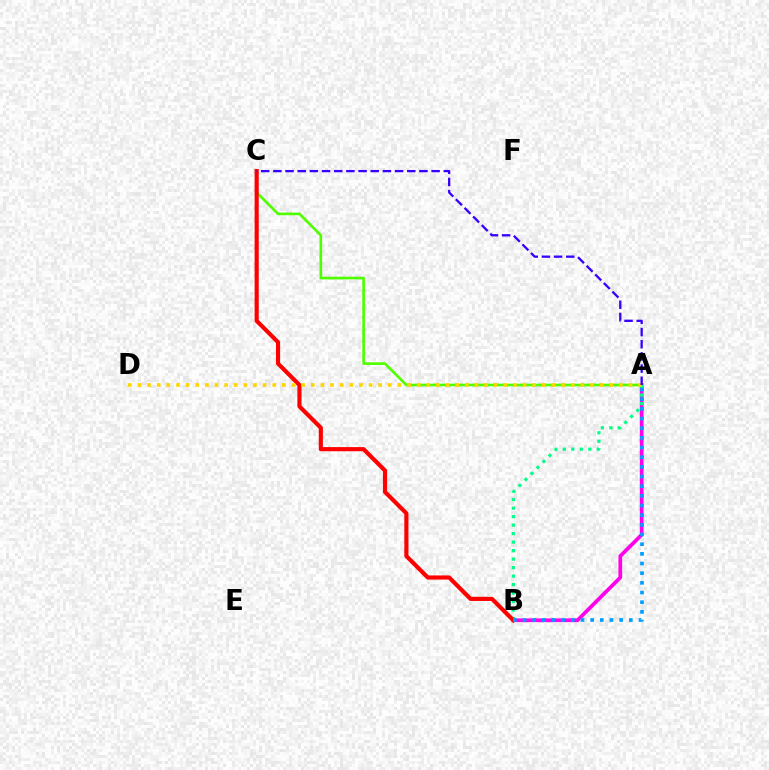{('A', 'C'): [{'color': '#4fff00', 'line_style': 'solid', 'thickness': 1.92}, {'color': '#3700ff', 'line_style': 'dashed', 'thickness': 1.65}], ('A', 'B'): [{'color': '#ff00ed', 'line_style': 'solid', 'thickness': 2.68}, {'color': '#00ff86', 'line_style': 'dotted', 'thickness': 2.31}, {'color': '#009eff', 'line_style': 'dotted', 'thickness': 2.63}], ('B', 'C'): [{'color': '#ff0000', 'line_style': 'solid', 'thickness': 2.98}], ('A', 'D'): [{'color': '#ffd500', 'line_style': 'dotted', 'thickness': 2.62}]}